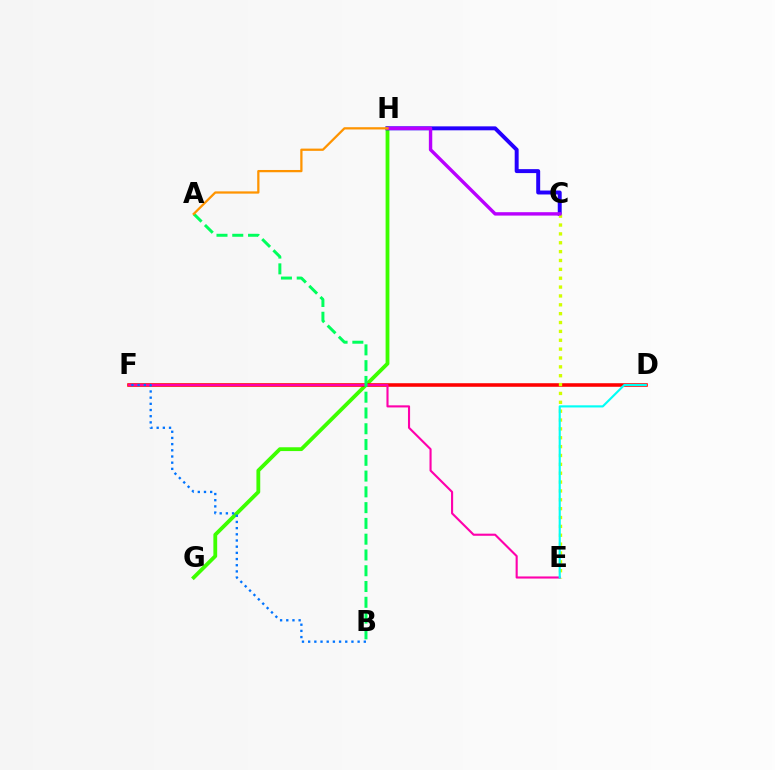{('G', 'H'): [{'color': '#3dff00', 'line_style': 'solid', 'thickness': 2.74}], ('C', 'H'): [{'color': '#2500ff', 'line_style': 'solid', 'thickness': 2.85}, {'color': '#b900ff', 'line_style': 'solid', 'thickness': 2.44}], ('D', 'F'): [{'color': '#ff0000', 'line_style': 'solid', 'thickness': 2.56}], ('C', 'E'): [{'color': '#d1ff00', 'line_style': 'dotted', 'thickness': 2.41}], ('E', 'F'): [{'color': '#ff00ac', 'line_style': 'solid', 'thickness': 1.52}], ('A', 'B'): [{'color': '#00ff5c', 'line_style': 'dashed', 'thickness': 2.14}], ('B', 'F'): [{'color': '#0074ff', 'line_style': 'dotted', 'thickness': 1.68}], ('A', 'H'): [{'color': '#ff9400', 'line_style': 'solid', 'thickness': 1.63}], ('D', 'E'): [{'color': '#00fff6', 'line_style': 'solid', 'thickness': 1.54}]}